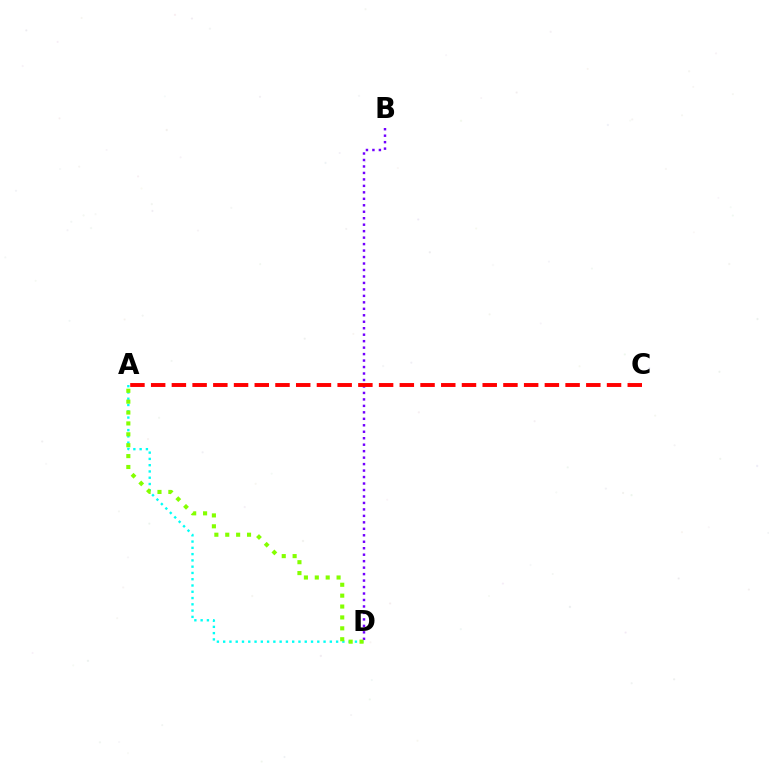{('B', 'D'): [{'color': '#7200ff', 'line_style': 'dotted', 'thickness': 1.76}], ('A', 'D'): [{'color': '#00fff6', 'line_style': 'dotted', 'thickness': 1.7}, {'color': '#84ff00', 'line_style': 'dotted', 'thickness': 2.96}], ('A', 'C'): [{'color': '#ff0000', 'line_style': 'dashed', 'thickness': 2.82}]}